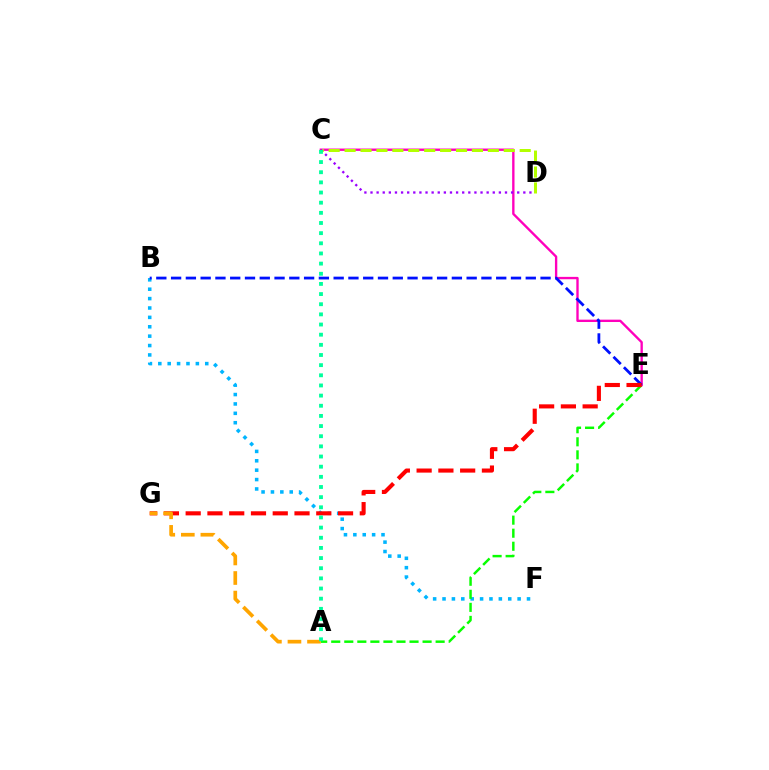{('B', 'F'): [{'color': '#00b5ff', 'line_style': 'dotted', 'thickness': 2.55}], ('A', 'E'): [{'color': '#08ff00', 'line_style': 'dashed', 'thickness': 1.77}], ('C', 'E'): [{'color': '#ff00bd', 'line_style': 'solid', 'thickness': 1.7}], ('C', 'D'): [{'color': '#b3ff00', 'line_style': 'dashed', 'thickness': 2.16}, {'color': '#9b00ff', 'line_style': 'dotted', 'thickness': 1.66}], ('B', 'E'): [{'color': '#0010ff', 'line_style': 'dashed', 'thickness': 2.01}], ('E', 'G'): [{'color': '#ff0000', 'line_style': 'dashed', 'thickness': 2.96}], ('A', 'G'): [{'color': '#ffa500', 'line_style': 'dashed', 'thickness': 2.66}], ('A', 'C'): [{'color': '#00ff9d', 'line_style': 'dotted', 'thickness': 2.76}]}